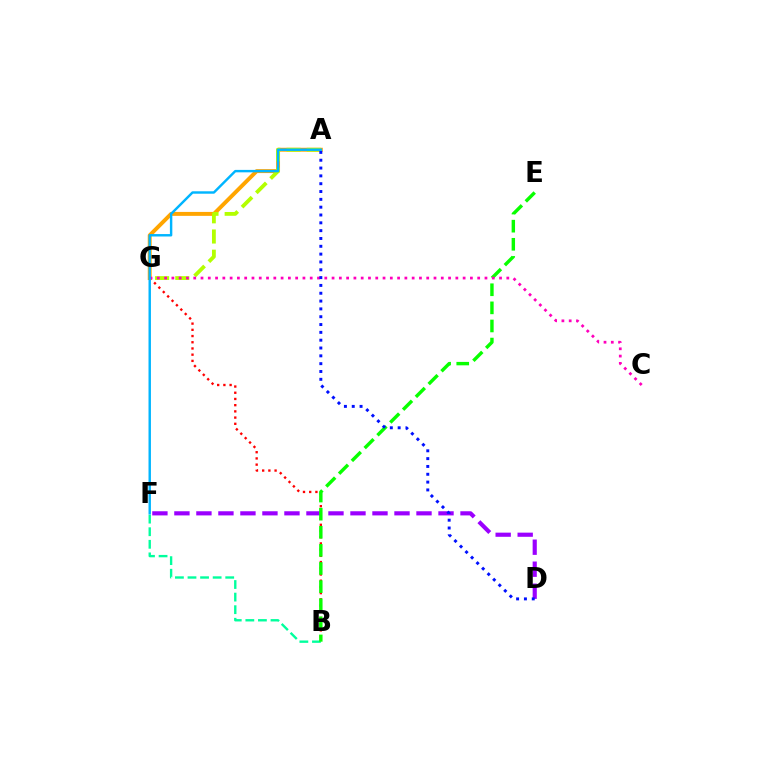{('D', 'F'): [{'color': '#9b00ff', 'line_style': 'dashed', 'thickness': 2.99}], ('B', 'F'): [{'color': '#00ff9d', 'line_style': 'dashed', 'thickness': 1.71}], ('B', 'G'): [{'color': '#ff0000', 'line_style': 'dotted', 'thickness': 1.69}], ('A', 'G'): [{'color': '#ffa500', 'line_style': 'solid', 'thickness': 2.83}, {'color': '#b3ff00', 'line_style': 'dashed', 'thickness': 2.74}], ('B', 'E'): [{'color': '#08ff00', 'line_style': 'dashed', 'thickness': 2.46}], ('C', 'G'): [{'color': '#ff00bd', 'line_style': 'dotted', 'thickness': 1.98}], ('A', 'D'): [{'color': '#0010ff', 'line_style': 'dotted', 'thickness': 2.13}], ('A', 'F'): [{'color': '#00b5ff', 'line_style': 'solid', 'thickness': 1.75}]}